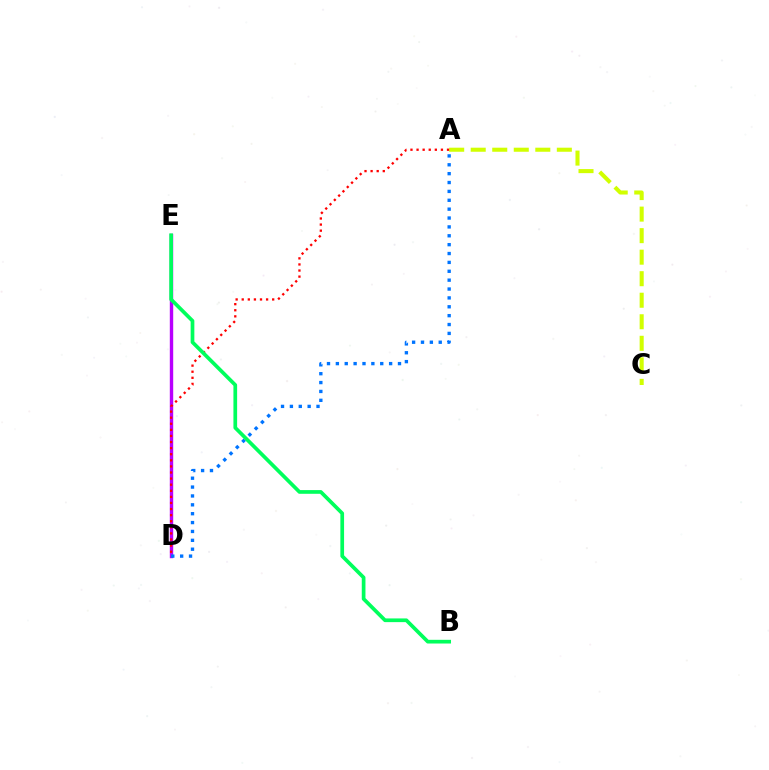{('D', 'E'): [{'color': '#b900ff', 'line_style': 'solid', 'thickness': 2.45}], ('A', 'C'): [{'color': '#d1ff00', 'line_style': 'dashed', 'thickness': 2.92}], ('A', 'D'): [{'color': '#0074ff', 'line_style': 'dotted', 'thickness': 2.41}, {'color': '#ff0000', 'line_style': 'dotted', 'thickness': 1.65}], ('B', 'E'): [{'color': '#00ff5c', 'line_style': 'solid', 'thickness': 2.66}]}